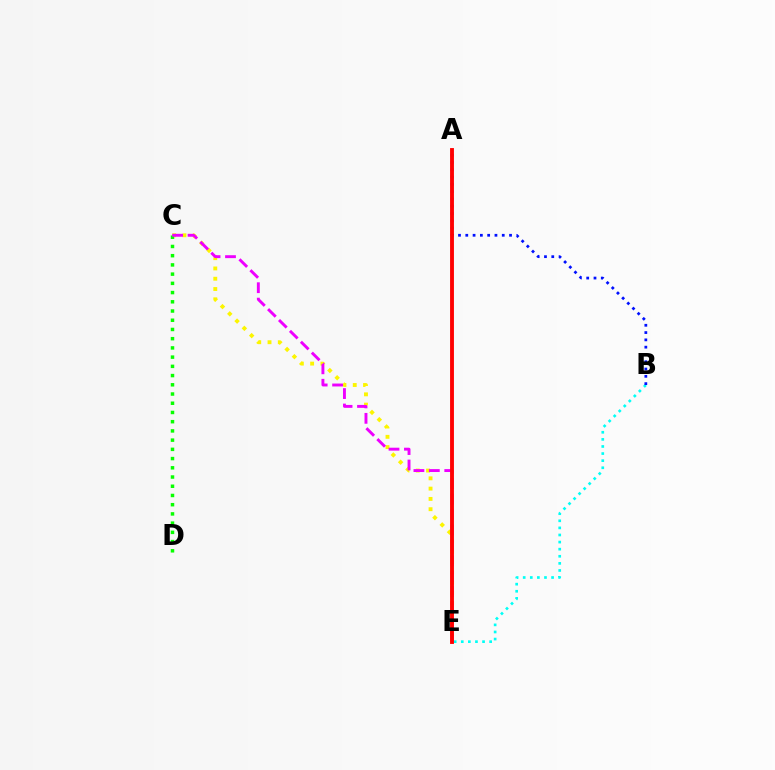{('C', 'E'): [{'color': '#fcf500', 'line_style': 'dotted', 'thickness': 2.79}, {'color': '#ee00ff', 'line_style': 'dashed', 'thickness': 2.1}], ('B', 'E'): [{'color': '#00fff6', 'line_style': 'dotted', 'thickness': 1.93}], ('C', 'D'): [{'color': '#08ff00', 'line_style': 'dotted', 'thickness': 2.51}], ('A', 'B'): [{'color': '#0010ff', 'line_style': 'dotted', 'thickness': 1.98}], ('A', 'E'): [{'color': '#ff0000', 'line_style': 'solid', 'thickness': 2.78}]}